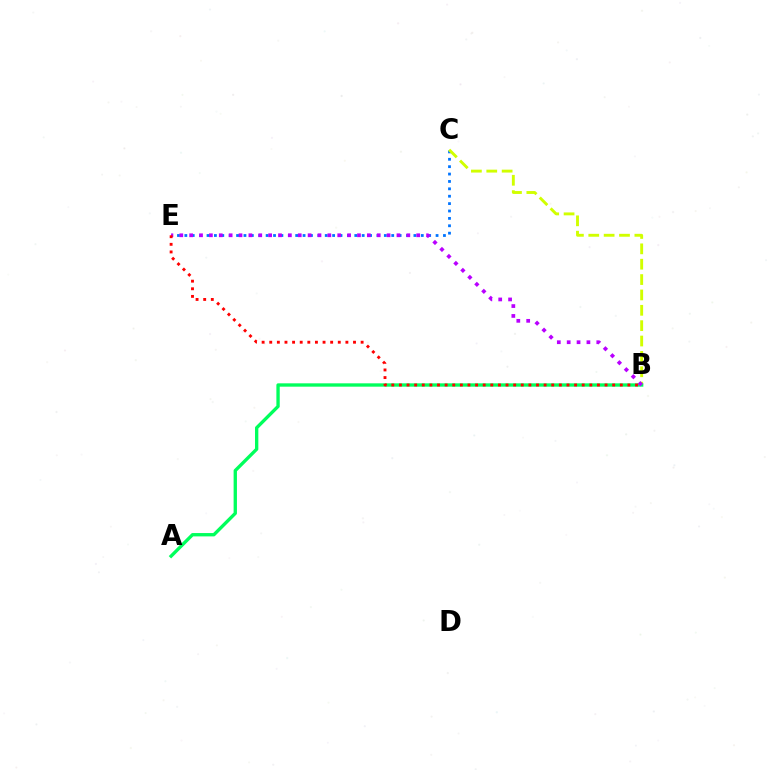{('C', 'E'): [{'color': '#0074ff', 'line_style': 'dotted', 'thickness': 2.01}], ('B', 'C'): [{'color': '#d1ff00', 'line_style': 'dashed', 'thickness': 2.09}], ('A', 'B'): [{'color': '#00ff5c', 'line_style': 'solid', 'thickness': 2.4}], ('B', 'E'): [{'color': '#b900ff', 'line_style': 'dotted', 'thickness': 2.68}, {'color': '#ff0000', 'line_style': 'dotted', 'thickness': 2.07}]}